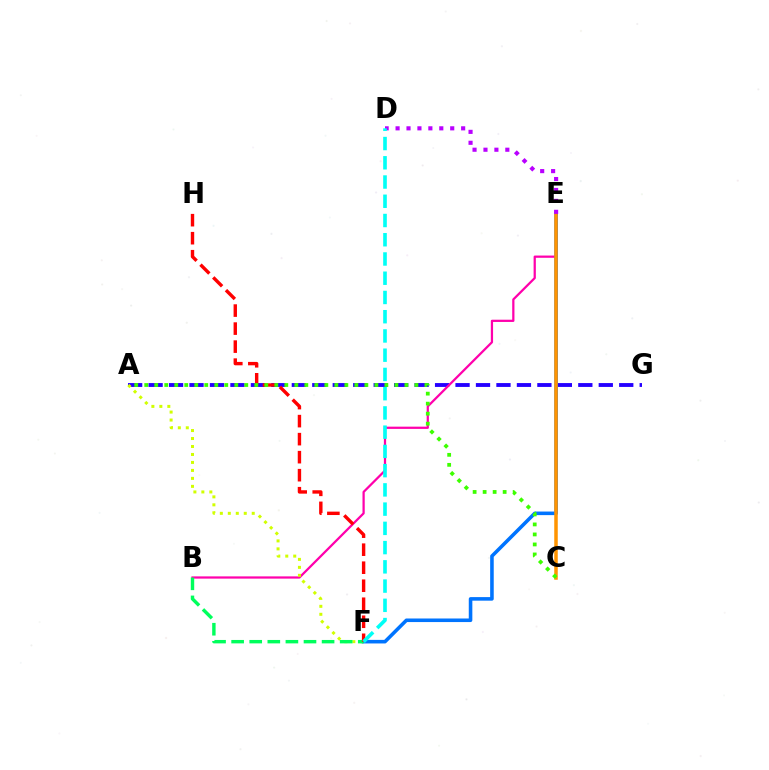{('A', 'G'): [{'color': '#2500ff', 'line_style': 'dashed', 'thickness': 2.78}], ('B', 'E'): [{'color': '#ff00ac', 'line_style': 'solid', 'thickness': 1.61}], ('A', 'F'): [{'color': '#d1ff00', 'line_style': 'dotted', 'thickness': 2.17}], ('E', 'F'): [{'color': '#0074ff', 'line_style': 'solid', 'thickness': 2.57}], ('B', 'F'): [{'color': '#00ff5c', 'line_style': 'dashed', 'thickness': 2.46}], ('C', 'E'): [{'color': '#ff9400', 'line_style': 'solid', 'thickness': 2.53}], ('D', 'E'): [{'color': '#b900ff', 'line_style': 'dotted', 'thickness': 2.97}], ('F', 'H'): [{'color': '#ff0000', 'line_style': 'dashed', 'thickness': 2.45}], ('A', 'C'): [{'color': '#3dff00', 'line_style': 'dotted', 'thickness': 2.72}], ('D', 'F'): [{'color': '#00fff6', 'line_style': 'dashed', 'thickness': 2.61}]}